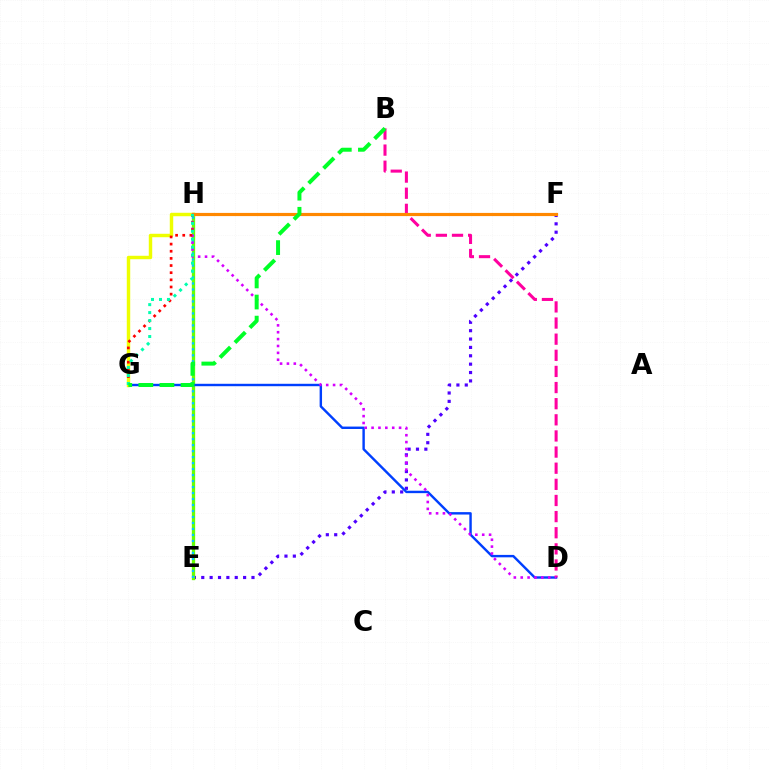{('E', 'F'): [{'color': '#4f00ff', 'line_style': 'dotted', 'thickness': 2.27}], ('E', 'H'): [{'color': '#66ff00', 'line_style': 'solid', 'thickness': 2.38}, {'color': '#00c7ff', 'line_style': 'dotted', 'thickness': 1.63}], ('D', 'G'): [{'color': '#003fff', 'line_style': 'solid', 'thickness': 1.74}], ('G', 'H'): [{'color': '#eeff00', 'line_style': 'solid', 'thickness': 2.48}, {'color': '#ff0000', 'line_style': 'dotted', 'thickness': 1.94}, {'color': '#00ffaf', 'line_style': 'dotted', 'thickness': 2.17}], ('B', 'D'): [{'color': '#ff00a0', 'line_style': 'dashed', 'thickness': 2.19}], ('F', 'H'): [{'color': '#ff8800', 'line_style': 'solid', 'thickness': 2.29}], ('D', 'H'): [{'color': '#d600ff', 'line_style': 'dotted', 'thickness': 1.87}], ('B', 'G'): [{'color': '#00ff27', 'line_style': 'dashed', 'thickness': 2.87}]}